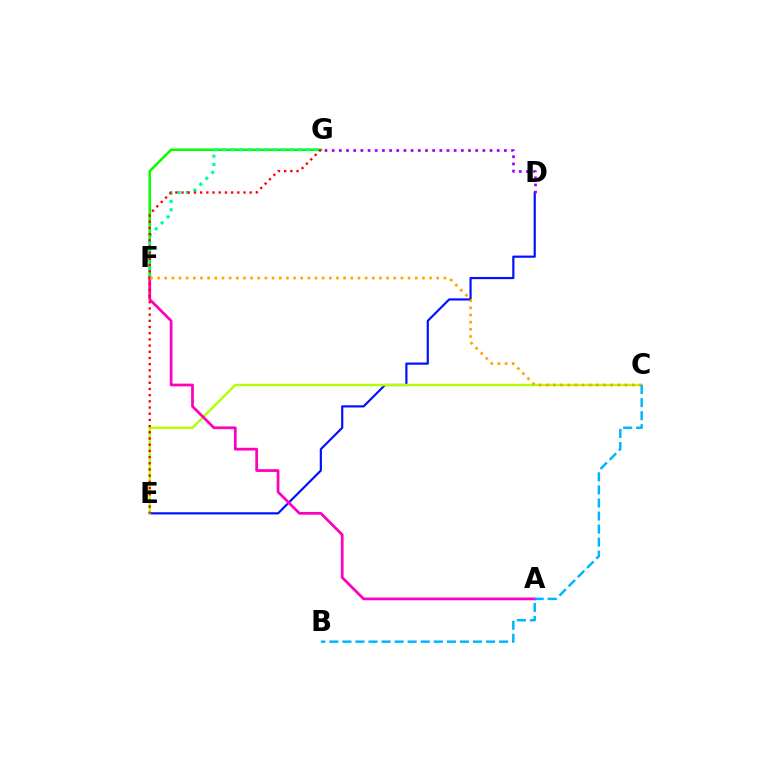{('F', 'G'): [{'color': '#08ff00', 'line_style': 'solid', 'thickness': 1.83}, {'color': '#00ff9d', 'line_style': 'dotted', 'thickness': 2.28}], ('D', 'E'): [{'color': '#0010ff', 'line_style': 'solid', 'thickness': 1.57}], ('C', 'E'): [{'color': '#b3ff00', 'line_style': 'solid', 'thickness': 1.73}], ('D', 'G'): [{'color': '#9b00ff', 'line_style': 'dotted', 'thickness': 1.95}], ('A', 'F'): [{'color': '#ff00bd', 'line_style': 'solid', 'thickness': 1.98}], ('E', 'G'): [{'color': '#ff0000', 'line_style': 'dotted', 'thickness': 1.68}], ('C', 'F'): [{'color': '#ffa500', 'line_style': 'dotted', 'thickness': 1.94}], ('B', 'C'): [{'color': '#00b5ff', 'line_style': 'dashed', 'thickness': 1.77}]}